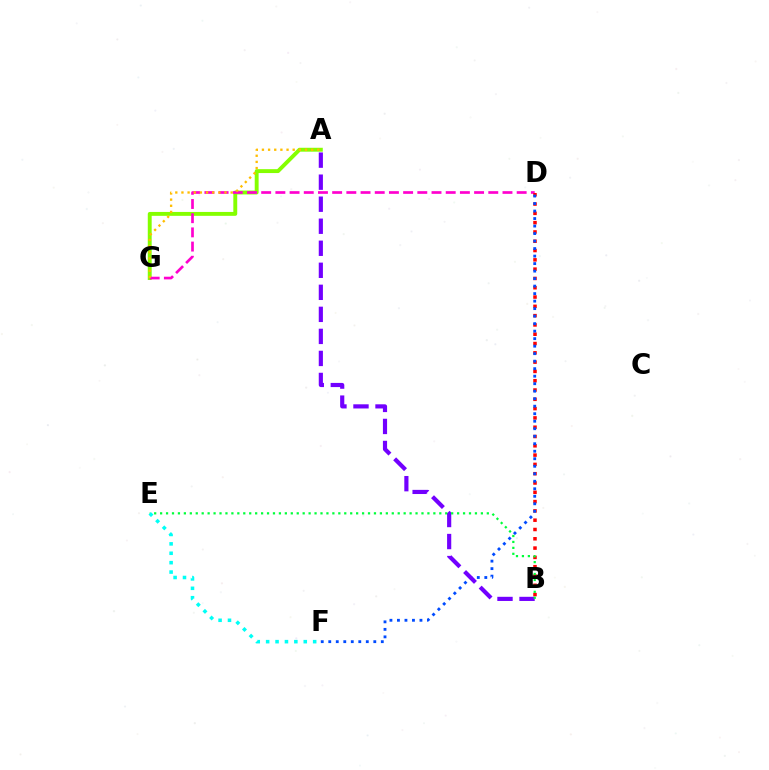{('A', 'G'): [{'color': '#84ff00', 'line_style': 'solid', 'thickness': 2.81}, {'color': '#ffbd00', 'line_style': 'dotted', 'thickness': 1.67}], ('D', 'G'): [{'color': '#ff00cf', 'line_style': 'dashed', 'thickness': 1.93}], ('B', 'D'): [{'color': '#ff0000', 'line_style': 'dotted', 'thickness': 2.53}], ('D', 'F'): [{'color': '#004bff', 'line_style': 'dotted', 'thickness': 2.04}], ('A', 'B'): [{'color': '#7200ff', 'line_style': 'dashed', 'thickness': 2.99}], ('B', 'E'): [{'color': '#00ff39', 'line_style': 'dotted', 'thickness': 1.61}], ('E', 'F'): [{'color': '#00fff6', 'line_style': 'dotted', 'thickness': 2.56}]}